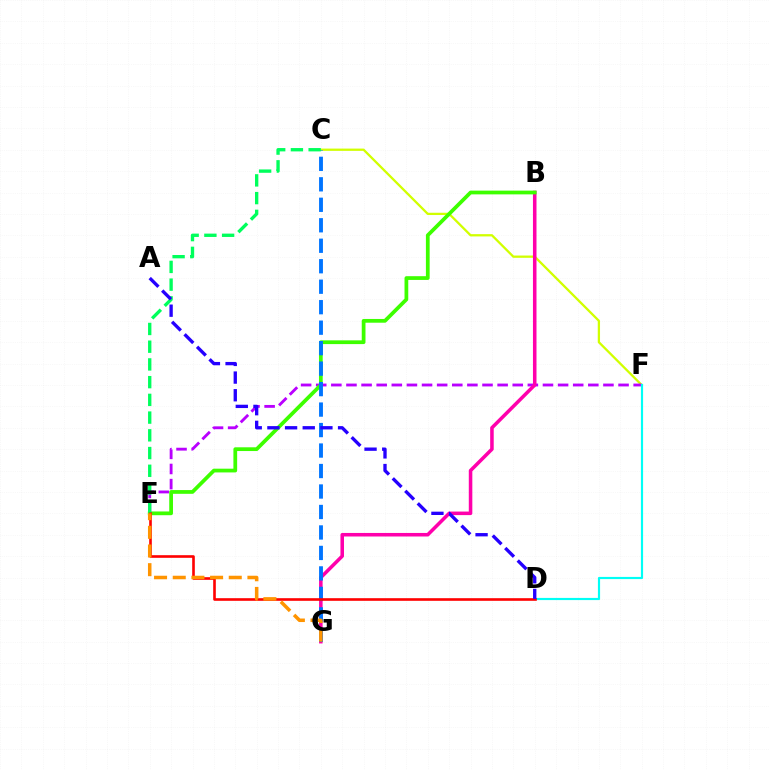{('C', 'F'): [{'color': '#d1ff00', 'line_style': 'solid', 'thickness': 1.64}], ('E', 'F'): [{'color': '#b900ff', 'line_style': 'dashed', 'thickness': 2.05}], ('B', 'G'): [{'color': '#ff00ac', 'line_style': 'solid', 'thickness': 2.55}], ('D', 'F'): [{'color': '#00fff6', 'line_style': 'solid', 'thickness': 1.56}], ('B', 'E'): [{'color': '#3dff00', 'line_style': 'solid', 'thickness': 2.7}], ('C', 'G'): [{'color': '#0074ff', 'line_style': 'dashed', 'thickness': 2.78}], ('D', 'E'): [{'color': '#ff0000', 'line_style': 'solid', 'thickness': 1.89}], ('E', 'G'): [{'color': '#ff9400', 'line_style': 'dashed', 'thickness': 2.54}], ('C', 'E'): [{'color': '#00ff5c', 'line_style': 'dashed', 'thickness': 2.41}], ('A', 'D'): [{'color': '#2500ff', 'line_style': 'dashed', 'thickness': 2.4}]}